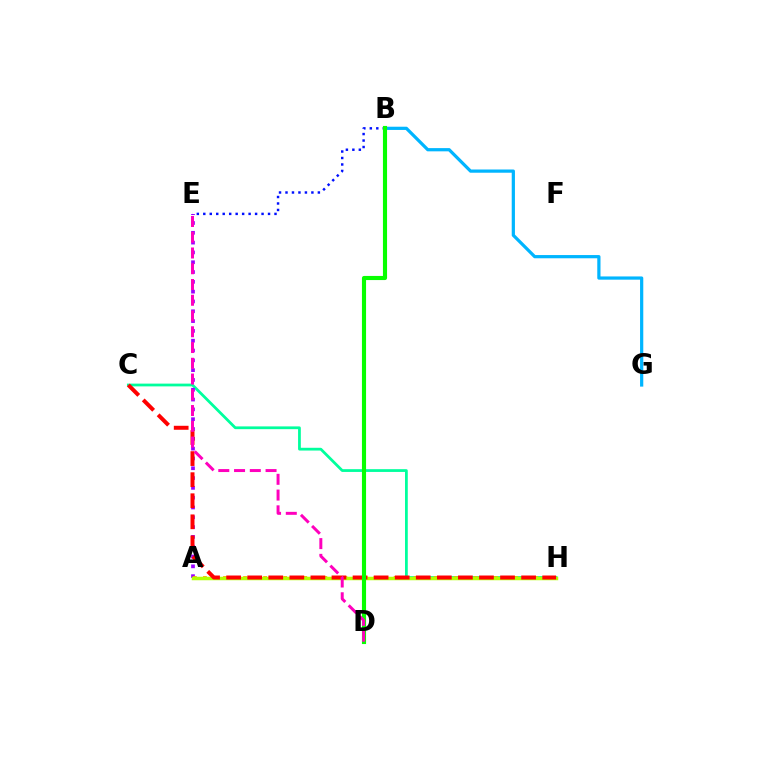{('C', 'H'): [{'color': '#00ff9d', 'line_style': 'solid', 'thickness': 1.99}, {'color': '#ff0000', 'line_style': 'dashed', 'thickness': 2.86}], ('A', 'E'): [{'color': '#9b00ff', 'line_style': 'dotted', 'thickness': 2.67}], ('B', 'E'): [{'color': '#0010ff', 'line_style': 'dotted', 'thickness': 1.76}], ('A', 'H'): [{'color': '#ffa500', 'line_style': 'dotted', 'thickness': 2.73}, {'color': '#b3ff00', 'line_style': 'solid', 'thickness': 2.52}], ('B', 'G'): [{'color': '#00b5ff', 'line_style': 'solid', 'thickness': 2.32}], ('B', 'D'): [{'color': '#08ff00', 'line_style': 'solid', 'thickness': 2.97}], ('D', 'E'): [{'color': '#ff00bd', 'line_style': 'dashed', 'thickness': 2.14}]}